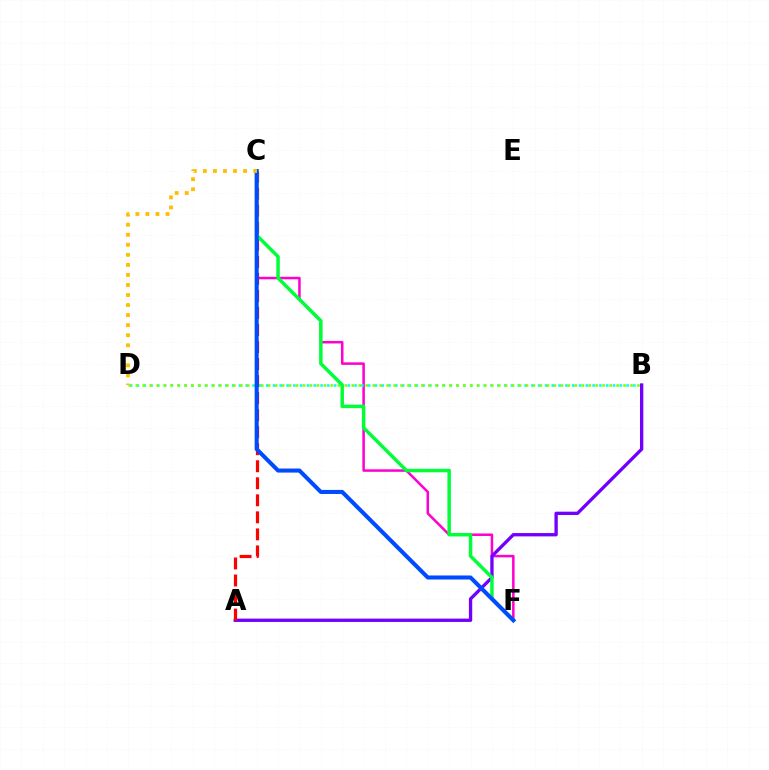{('C', 'F'): [{'color': '#ff00cf', 'line_style': 'solid', 'thickness': 1.81}, {'color': '#00ff39', 'line_style': 'solid', 'thickness': 2.5}, {'color': '#004bff', 'line_style': 'solid', 'thickness': 2.91}], ('B', 'D'): [{'color': '#00fff6', 'line_style': 'dotted', 'thickness': 1.85}, {'color': '#84ff00', 'line_style': 'dotted', 'thickness': 1.89}], ('A', 'B'): [{'color': '#7200ff', 'line_style': 'solid', 'thickness': 2.39}], ('A', 'C'): [{'color': '#ff0000', 'line_style': 'dashed', 'thickness': 2.31}], ('C', 'D'): [{'color': '#ffbd00', 'line_style': 'dotted', 'thickness': 2.73}]}